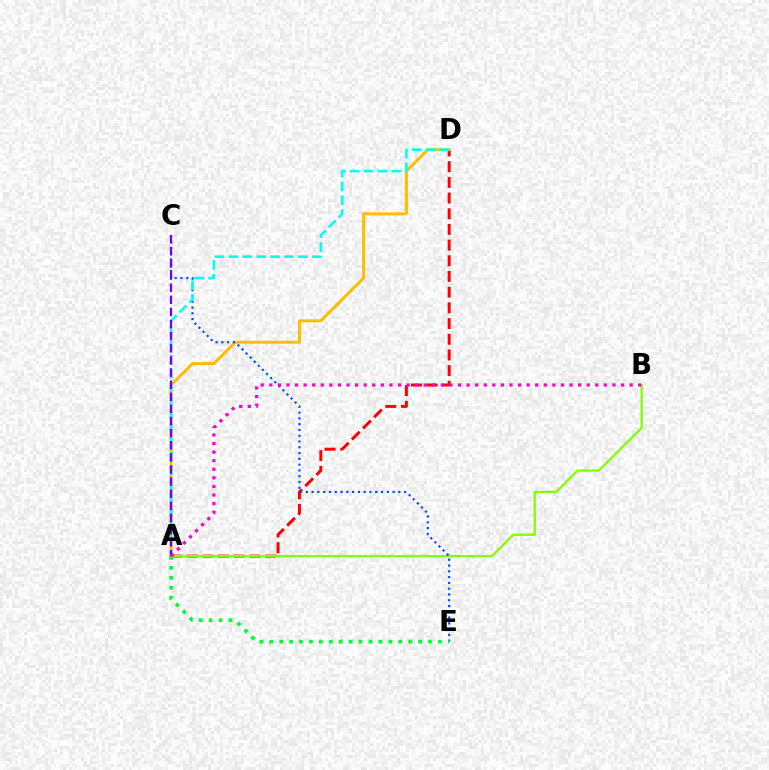{('A', 'D'): [{'color': '#ff0000', 'line_style': 'dashed', 'thickness': 2.13}, {'color': '#ffbd00', 'line_style': 'solid', 'thickness': 2.14}, {'color': '#00fff6', 'line_style': 'dashed', 'thickness': 1.89}], ('A', 'B'): [{'color': '#84ff00', 'line_style': 'solid', 'thickness': 1.68}, {'color': '#ff00cf', 'line_style': 'dotted', 'thickness': 2.33}], ('C', 'E'): [{'color': '#004bff', 'line_style': 'dotted', 'thickness': 1.57}], ('A', 'C'): [{'color': '#7200ff', 'line_style': 'dashed', 'thickness': 1.65}], ('A', 'E'): [{'color': '#00ff39', 'line_style': 'dotted', 'thickness': 2.7}]}